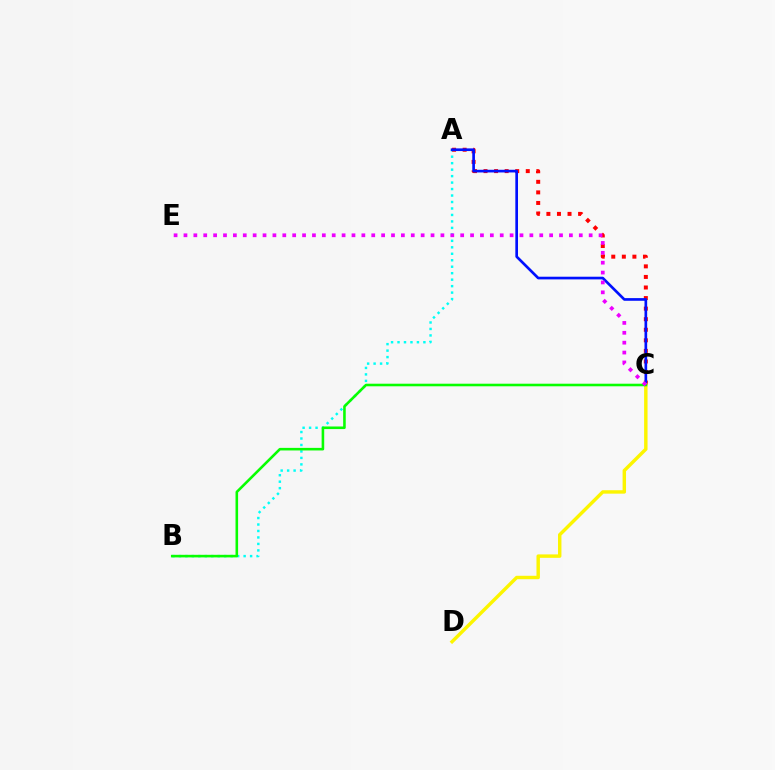{('A', 'B'): [{'color': '#00fff6', 'line_style': 'dotted', 'thickness': 1.76}], ('A', 'C'): [{'color': '#ff0000', 'line_style': 'dotted', 'thickness': 2.87}, {'color': '#0010ff', 'line_style': 'solid', 'thickness': 1.92}], ('C', 'D'): [{'color': '#fcf500', 'line_style': 'solid', 'thickness': 2.47}], ('B', 'C'): [{'color': '#08ff00', 'line_style': 'solid', 'thickness': 1.86}], ('C', 'E'): [{'color': '#ee00ff', 'line_style': 'dotted', 'thickness': 2.69}]}